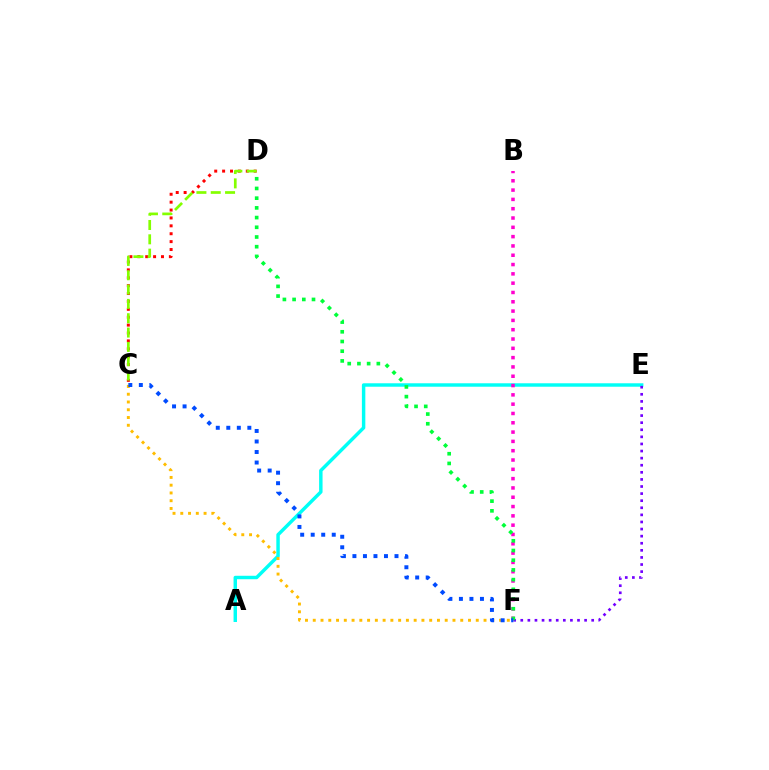{('C', 'D'): [{'color': '#ff0000', 'line_style': 'dotted', 'thickness': 2.14}, {'color': '#84ff00', 'line_style': 'dashed', 'thickness': 1.95}], ('A', 'E'): [{'color': '#00fff6', 'line_style': 'solid', 'thickness': 2.48}], ('C', 'F'): [{'color': '#ffbd00', 'line_style': 'dotted', 'thickness': 2.11}, {'color': '#004bff', 'line_style': 'dotted', 'thickness': 2.86}], ('E', 'F'): [{'color': '#7200ff', 'line_style': 'dotted', 'thickness': 1.93}], ('B', 'F'): [{'color': '#ff00cf', 'line_style': 'dotted', 'thickness': 2.53}], ('D', 'F'): [{'color': '#00ff39', 'line_style': 'dotted', 'thickness': 2.64}]}